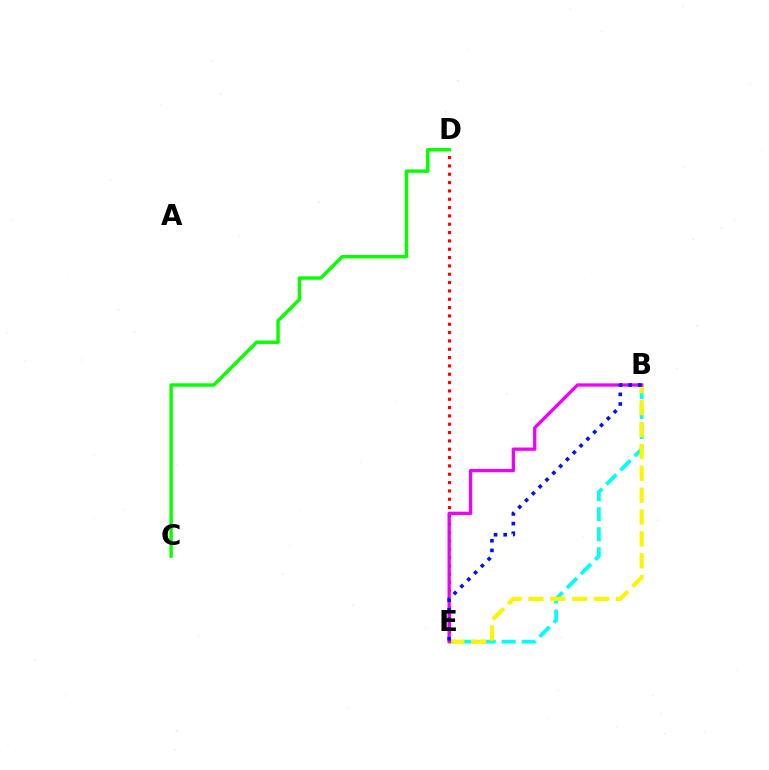{('B', 'E'): [{'color': '#00fff6', 'line_style': 'dashed', 'thickness': 2.72}, {'color': '#fcf500', 'line_style': 'dashed', 'thickness': 2.97}, {'color': '#ee00ff', 'line_style': 'solid', 'thickness': 2.37}, {'color': '#0010ff', 'line_style': 'dotted', 'thickness': 2.62}], ('D', 'E'): [{'color': '#ff0000', 'line_style': 'dotted', 'thickness': 2.26}], ('C', 'D'): [{'color': '#08ff00', 'line_style': 'solid', 'thickness': 2.47}]}